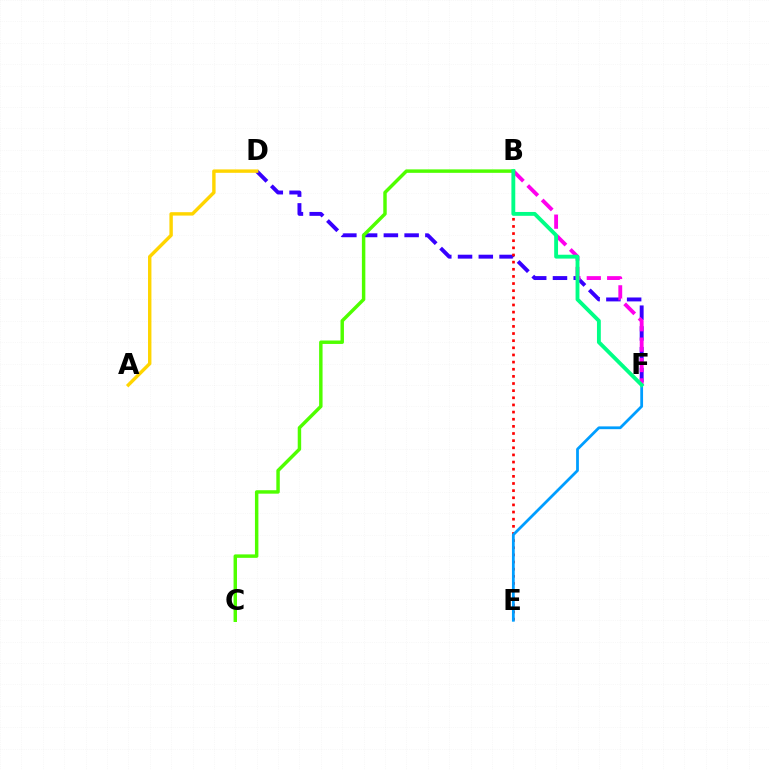{('D', 'F'): [{'color': '#3700ff', 'line_style': 'dashed', 'thickness': 2.82}], ('B', 'F'): [{'color': '#ff00ed', 'line_style': 'dashed', 'thickness': 2.77}, {'color': '#00ff86', 'line_style': 'solid', 'thickness': 2.78}], ('B', 'E'): [{'color': '#ff0000', 'line_style': 'dotted', 'thickness': 1.94}], ('A', 'D'): [{'color': '#ffd500', 'line_style': 'solid', 'thickness': 2.46}], ('B', 'C'): [{'color': '#4fff00', 'line_style': 'solid', 'thickness': 2.48}], ('E', 'F'): [{'color': '#009eff', 'line_style': 'solid', 'thickness': 2.0}]}